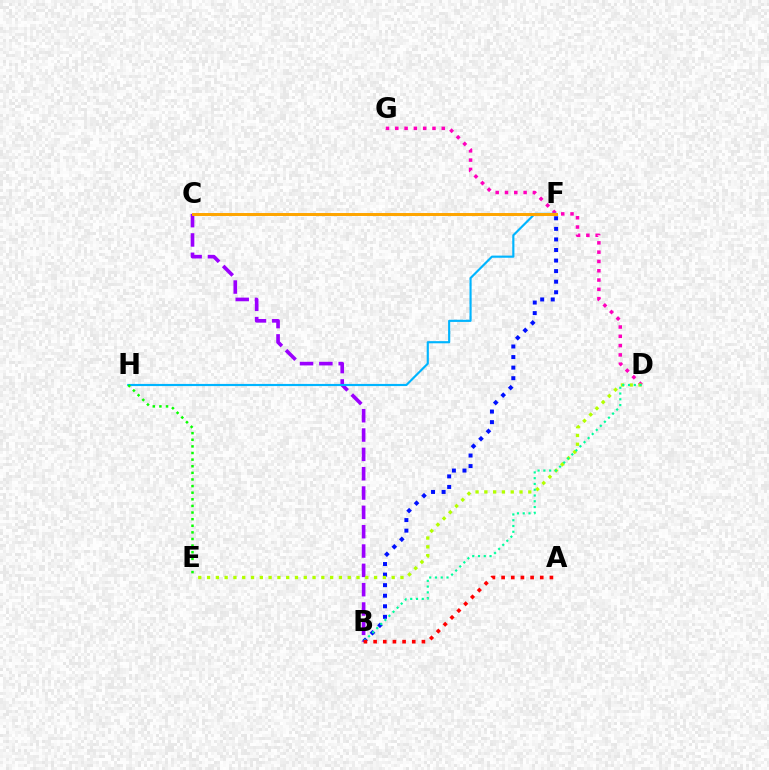{('D', 'G'): [{'color': '#ff00bd', 'line_style': 'dotted', 'thickness': 2.53}], ('B', 'C'): [{'color': '#9b00ff', 'line_style': 'dashed', 'thickness': 2.63}], ('B', 'F'): [{'color': '#0010ff', 'line_style': 'dotted', 'thickness': 2.87}], ('D', 'E'): [{'color': '#b3ff00', 'line_style': 'dotted', 'thickness': 2.39}], ('F', 'H'): [{'color': '#00b5ff', 'line_style': 'solid', 'thickness': 1.55}], ('B', 'D'): [{'color': '#00ff9d', 'line_style': 'dotted', 'thickness': 1.57}], ('C', 'F'): [{'color': '#ffa500', 'line_style': 'solid', 'thickness': 2.14}], ('A', 'B'): [{'color': '#ff0000', 'line_style': 'dotted', 'thickness': 2.63}], ('E', 'H'): [{'color': '#08ff00', 'line_style': 'dotted', 'thickness': 1.8}]}